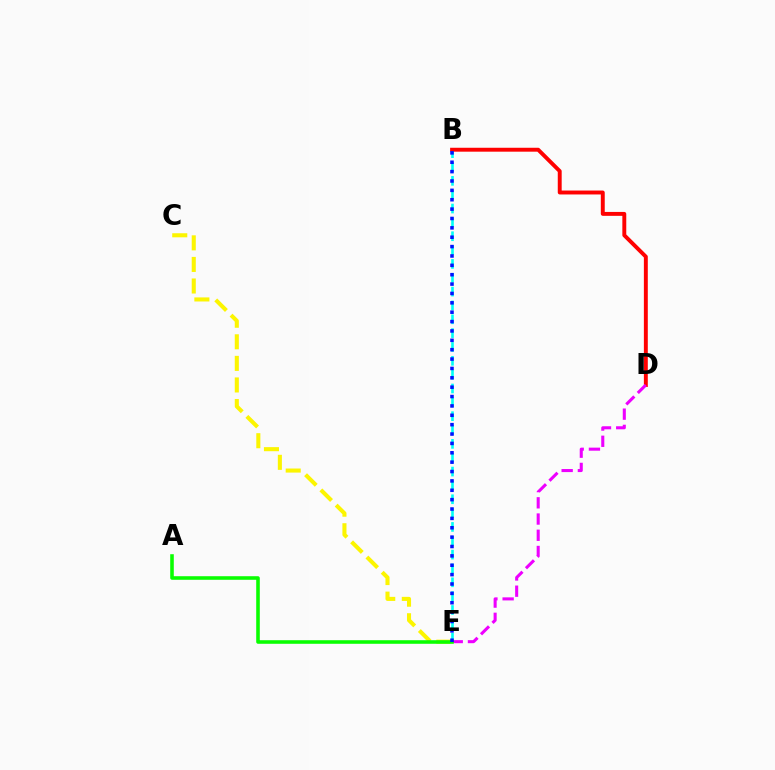{('B', 'E'): [{'color': '#00fff6', 'line_style': 'dashed', 'thickness': 1.88}, {'color': '#0010ff', 'line_style': 'dotted', 'thickness': 2.55}], ('C', 'E'): [{'color': '#fcf500', 'line_style': 'dashed', 'thickness': 2.93}], ('B', 'D'): [{'color': '#ff0000', 'line_style': 'solid', 'thickness': 2.82}], ('D', 'E'): [{'color': '#ee00ff', 'line_style': 'dashed', 'thickness': 2.2}], ('A', 'E'): [{'color': '#08ff00', 'line_style': 'solid', 'thickness': 2.57}]}